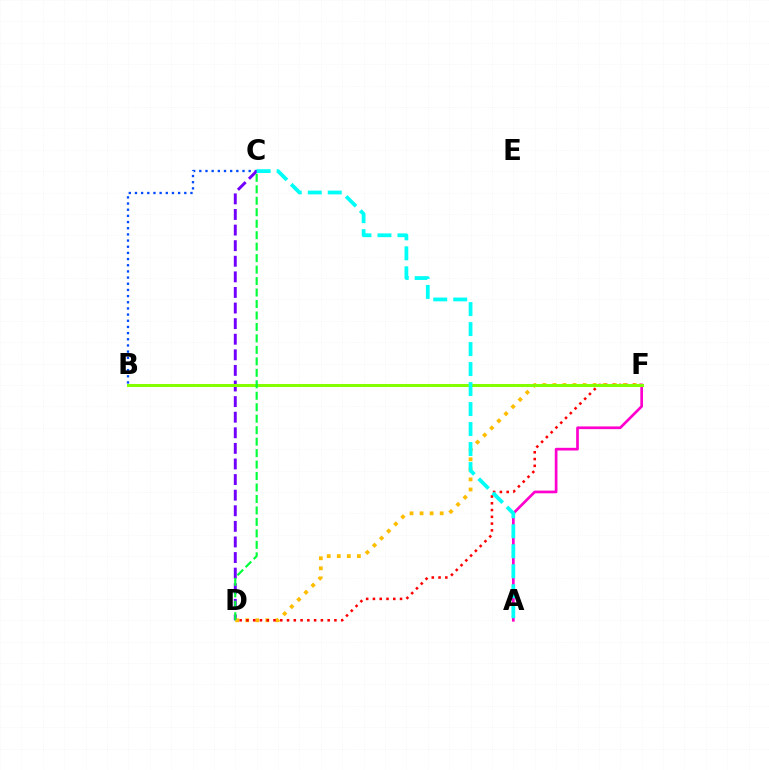{('B', 'C'): [{'color': '#004bff', 'line_style': 'dotted', 'thickness': 1.68}], ('C', 'D'): [{'color': '#7200ff', 'line_style': 'dashed', 'thickness': 2.12}, {'color': '#00ff39', 'line_style': 'dashed', 'thickness': 1.56}], ('D', 'F'): [{'color': '#ffbd00', 'line_style': 'dotted', 'thickness': 2.73}, {'color': '#ff0000', 'line_style': 'dotted', 'thickness': 1.84}], ('A', 'F'): [{'color': '#ff00cf', 'line_style': 'solid', 'thickness': 1.94}], ('B', 'F'): [{'color': '#84ff00', 'line_style': 'solid', 'thickness': 2.19}], ('A', 'C'): [{'color': '#00fff6', 'line_style': 'dashed', 'thickness': 2.72}]}